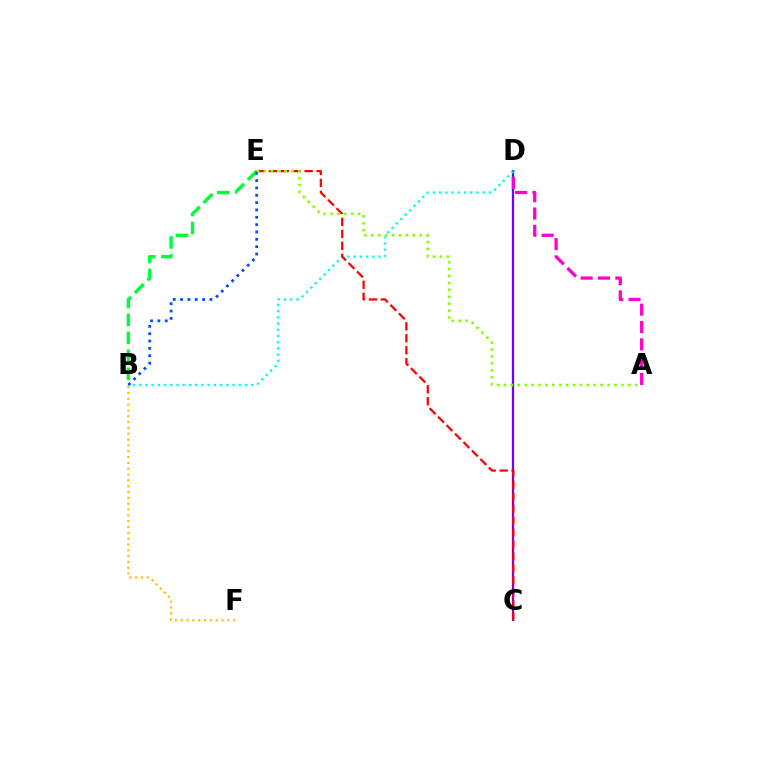{('B', 'E'): [{'color': '#00ff39', 'line_style': 'dashed', 'thickness': 2.44}, {'color': '#004bff', 'line_style': 'dotted', 'thickness': 2.0}], ('C', 'D'): [{'color': '#7200ff', 'line_style': 'solid', 'thickness': 1.63}], ('B', 'D'): [{'color': '#00fff6', 'line_style': 'dotted', 'thickness': 1.69}], ('C', 'E'): [{'color': '#ff0000', 'line_style': 'dashed', 'thickness': 1.63}], ('B', 'F'): [{'color': '#ffbd00', 'line_style': 'dotted', 'thickness': 1.58}], ('A', 'D'): [{'color': '#ff00cf', 'line_style': 'dashed', 'thickness': 2.35}], ('A', 'E'): [{'color': '#84ff00', 'line_style': 'dotted', 'thickness': 1.88}]}